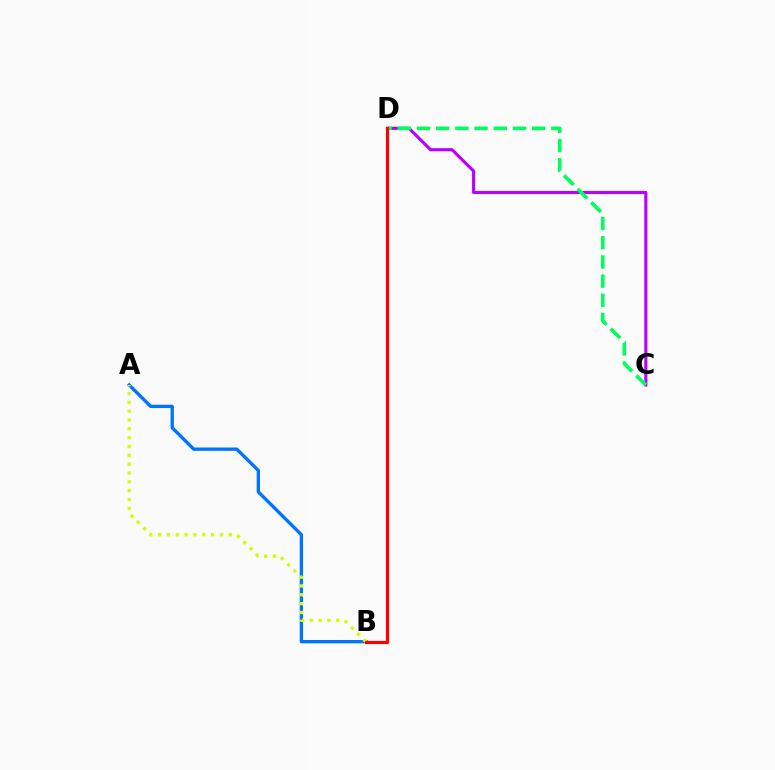{('C', 'D'): [{'color': '#b900ff', 'line_style': 'solid', 'thickness': 2.24}, {'color': '#00ff5c', 'line_style': 'dashed', 'thickness': 2.61}], ('A', 'B'): [{'color': '#0074ff', 'line_style': 'solid', 'thickness': 2.4}, {'color': '#d1ff00', 'line_style': 'dotted', 'thickness': 2.4}], ('B', 'D'): [{'color': '#ff0000', 'line_style': 'solid', 'thickness': 2.28}]}